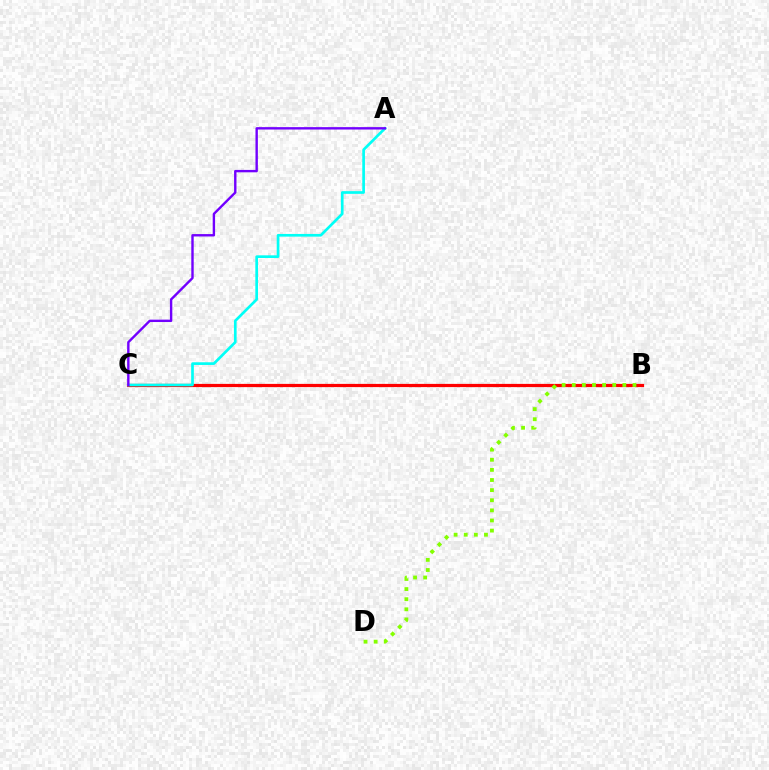{('B', 'C'): [{'color': '#ff0000', 'line_style': 'solid', 'thickness': 2.32}], ('B', 'D'): [{'color': '#84ff00', 'line_style': 'dotted', 'thickness': 2.75}], ('A', 'C'): [{'color': '#00fff6', 'line_style': 'solid', 'thickness': 1.93}, {'color': '#7200ff', 'line_style': 'solid', 'thickness': 1.73}]}